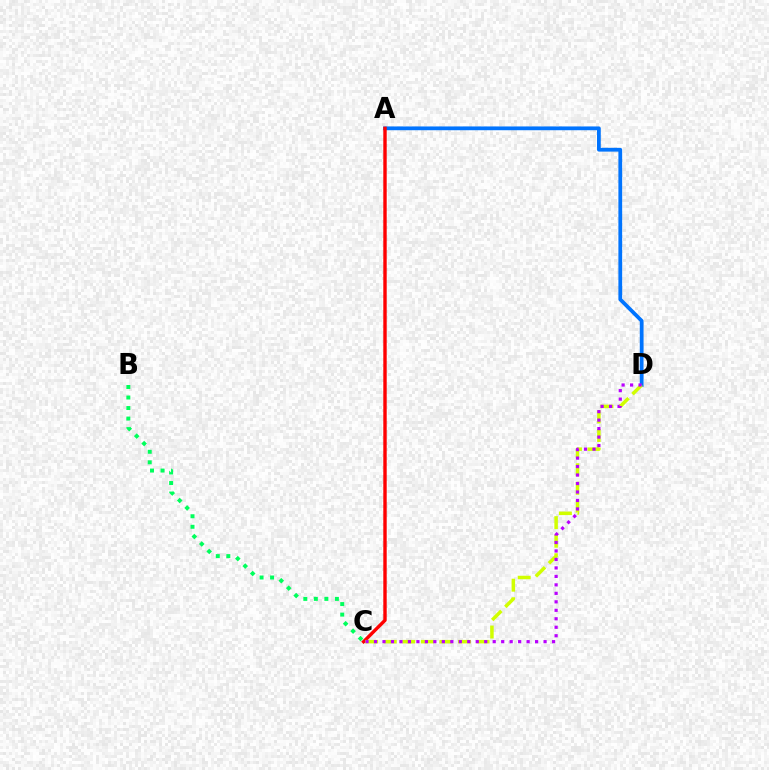{('A', 'D'): [{'color': '#0074ff', 'line_style': 'solid', 'thickness': 2.71}], ('A', 'C'): [{'color': '#ff0000', 'line_style': 'solid', 'thickness': 2.45}], ('C', 'D'): [{'color': '#d1ff00', 'line_style': 'dashed', 'thickness': 2.52}, {'color': '#b900ff', 'line_style': 'dotted', 'thickness': 2.3}], ('B', 'C'): [{'color': '#00ff5c', 'line_style': 'dotted', 'thickness': 2.86}]}